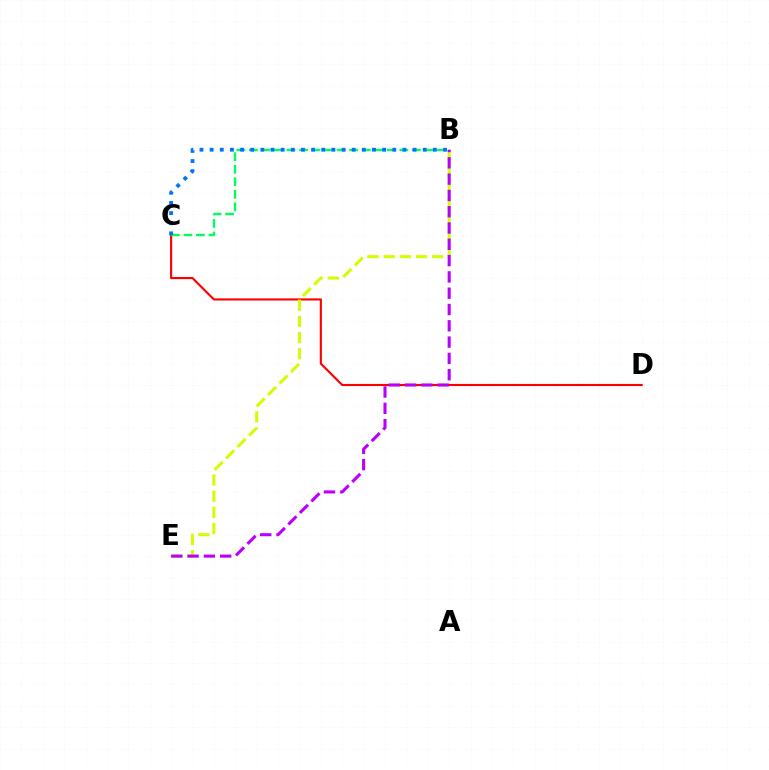{('C', 'D'): [{'color': '#ff0000', 'line_style': 'solid', 'thickness': 1.53}], ('B', 'E'): [{'color': '#d1ff00', 'line_style': 'dashed', 'thickness': 2.2}, {'color': '#b900ff', 'line_style': 'dashed', 'thickness': 2.21}], ('B', 'C'): [{'color': '#00ff5c', 'line_style': 'dashed', 'thickness': 1.7}, {'color': '#0074ff', 'line_style': 'dotted', 'thickness': 2.76}]}